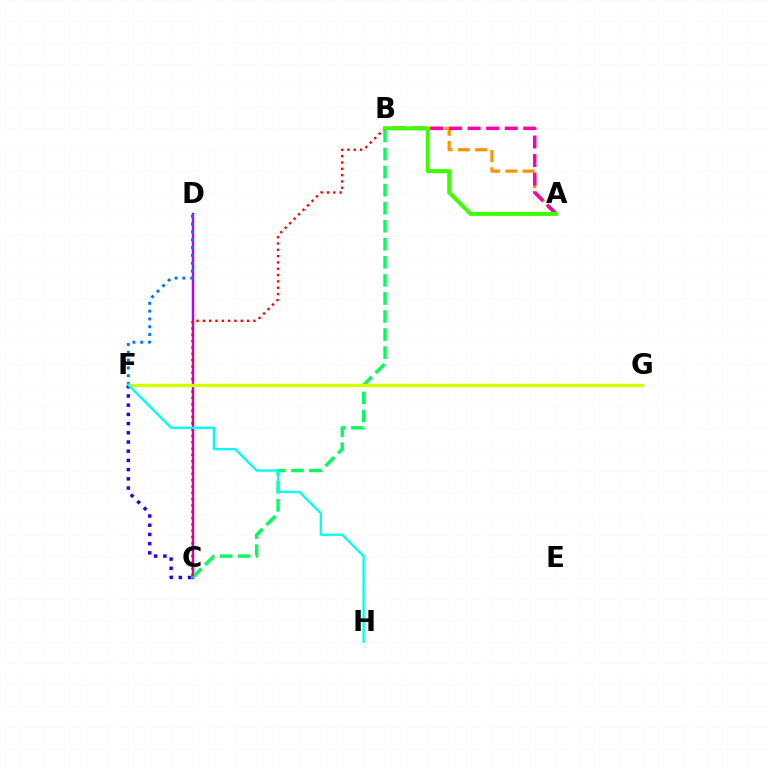{('C', 'D'): [{'color': '#b900ff', 'line_style': 'solid', 'thickness': 1.76}], ('B', 'C'): [{'color': '#00ff5c', 'line_style': 'dashed', 'thickness': 2.45}, {'color': '#ff0000', 'line_style': 'dotted', 'thickness': 1.72}], ('A', 'B'): [{'color': '#ff9400', 'line_style': 'dashed', 'thickness': 2.34}, {'color': '#ff00ac', 'line_style': 'dashed', 'thickness': 2.52}, {'color': '#3dff00', 'line_style': 'solid', 'thickness': 2.88}], ('D', 'F'): [{'color': '#0074ff', 'line_style': 'dotted', 'thickness': 2.12}], ('F', 'G'): [{'color': '#d1ff00', 'line_style': 'solid', 'thickness': 2.42}], ('C', 'F'): [{'color': '#2500ff', 'line_style': 'dotted', 'thickness': 2.5}], ('F', 'H'): [{'color': '#00fff6', 'line_style': 'solid', 'thickness': 1.68}]}